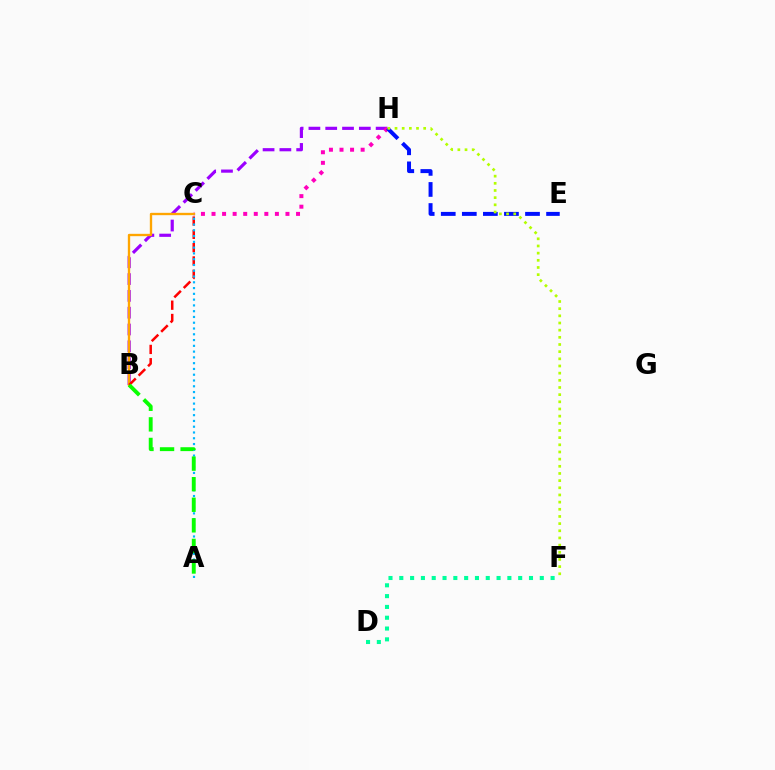{('B', 'H'): [{'color': '#9b00ff', 'line_style': 'dashed', 'thickness': 2.28}], ('C', 'H'): [{'color': '#ff00bd', 'line_style': 'dotted', 'thickness': 2.87}], ('D', 'F'): [{'color': '#00ff9d', 'line_style': 'dotted', 'thickness': 2.94}], ('B', 'C'): [{'color': '#ffa500', 'line_style': 'solid', 'thickness': 1.69}, {'color': '#ff0000', 'line_style': 'dashed', 'thickness': 1.81}], ('A', 'C'): [{'color': '#00b5ff', 'line_style': 'dotted', 'thickness': 1.57}], ('A', 'B'): [{'color': '#08ff00', 'line_style': 'dashed', 'thickness': 2.8}], ('E', 'H'): [{'color': '#0010ff', 'line_style': 'dashed', 'thickness': 2.86}], ('F', 'H'): [{'color': '#b3ff00', 'line_style': 'dotted', 'thickness': 1.95}]}